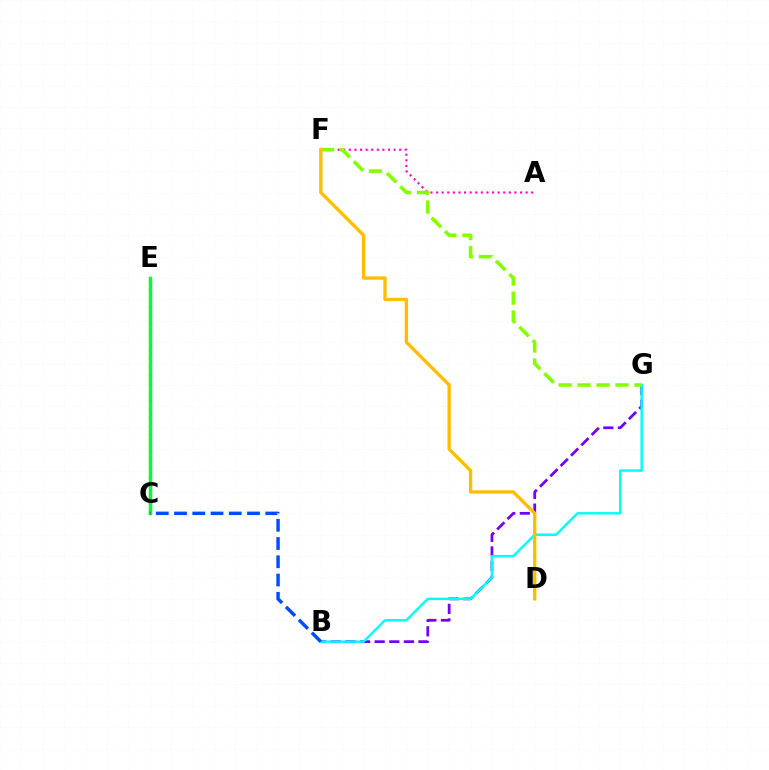{('B', 'G'): [{'color': '#7200ff', 'line_style': 'dashed', 'thickness': 1.99}, {'color': '#00fff6', 'line_style': 'solid', 'thickness': 1.76}], ('A', 'F'): [{'color': '#ff00cf', 'line_style': 'dotted', 'thickness': 1.52}], ('C', 'E'): [{'color': '#ff0000', 'line_style': 'dotted', 'thickness': 2.32}, {'color': '#00ff39', 'line_style': 'solid', 'thickness': 2.49}], ('F', 'G'): [{'color': '#84ff00', 'line_style': 'dashed', 'thickness': 2.57}], ('D', 'F'): [{'color': '#ffbd00', 'line_style': 'solid', 'thickness': 2.41}], ('B', 'C'): [{'color': '#004bff', 'line_style': 'dashed', 'thickness': 2.48}]}